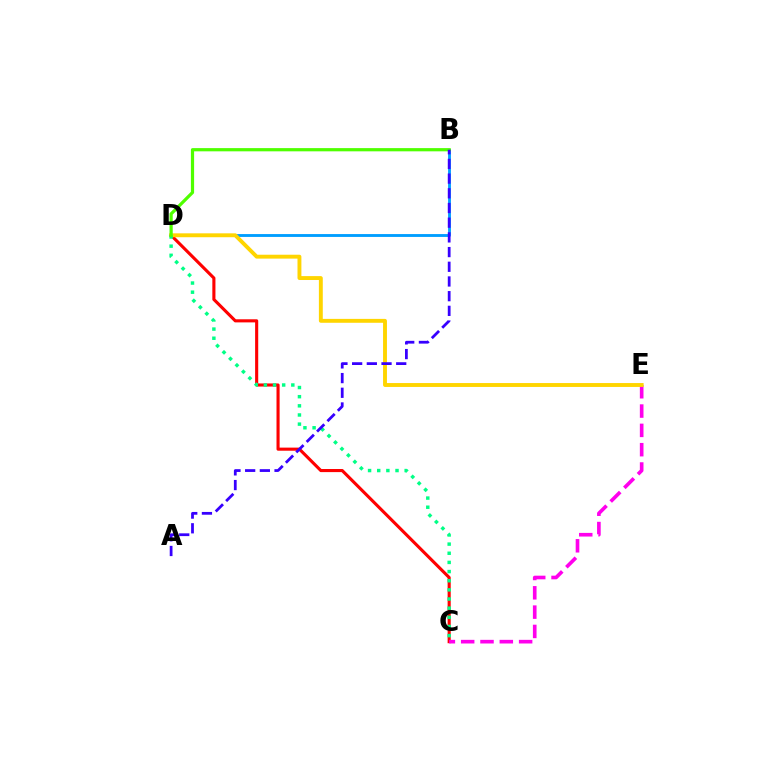{('C', 'D'): [{'color': '#ff0000', 'line_style': 'solid', 'thickness': 2.24}, {'color': '#00ff86', 'line_style': 'dotted', 'thickness': 2.49}], ('B', 'D'): [{'color': '#009eff', 'line_style': 'solid', 'thickness': 2.06}, {'color': '#4fff00', 'line_style': 'solid', 'thickness': 2.31}], ('C', 'E'): [{'color': '#ff00ed', 'line_style': 'dashed', 'thickness': 2.62}], ('D', 'E'): [{'color': '#ffd500', 'line_style': 'solid', 'thickness': 2.81}], ('A', 'B'): [{'color': '#3700ff', 'line_style': 'dashed', 'thickness': 2.0}]}